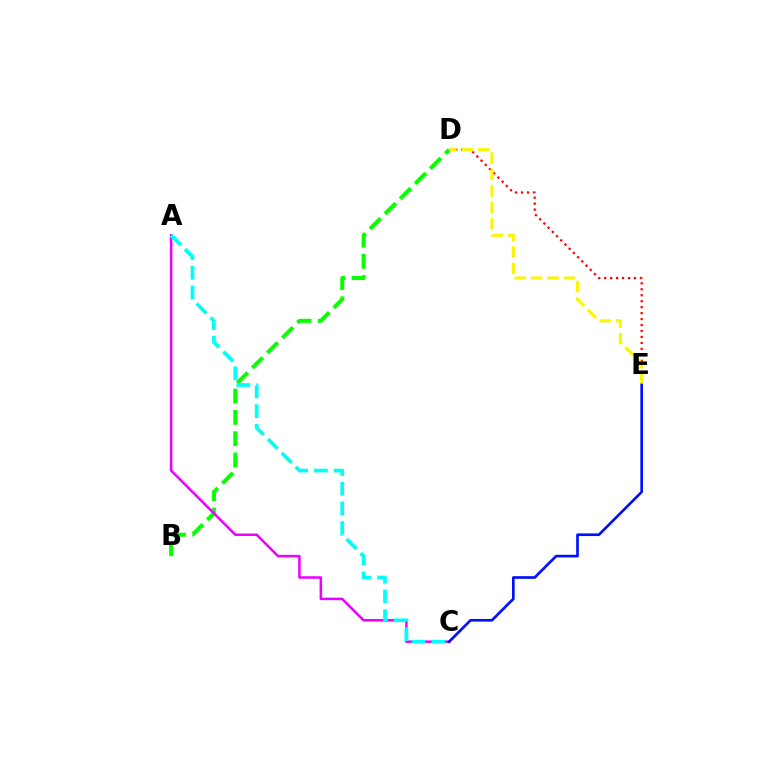{('D', 'E'): [{'color': '#ff0000', 'line_style': 'dotted', 'thickness': 1.62}, {'color': '#fcf500', 'line_style': 'dashed', 'thickness': 2.24}], ('B', 'D'): [{'color': '#08ff00', 'line_style': 'dashed', 'thickness': 2.89}], ('A', 'C'): [{'color': '#ee00ff', 'line_style': 'solid', 'thickness': 1.82}, {'color': '#00fff6', 'line_style': 'dashed', 'thickness': 2.68}], ('C', 'E'): [{'color': '#0010ff', 'line_style': 'solid', 'thickness': 1.92}]}